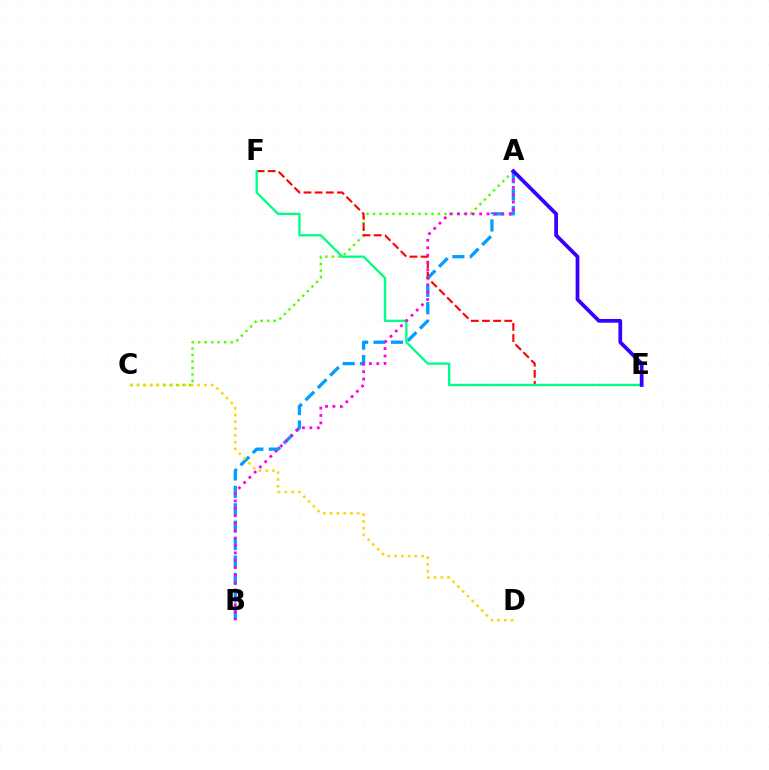{('A', 'B'): [{'color': '#009eff', 'line_style': 'dashed', 'thickness': 2.37}, {'color': '#ff00ed', 'line_style': 'dotted', 'thickness': 2.01}], ('A', 'C'): [{'color': '#4fff00', 'line_style': 'dotted', 'thickness': 1.76}], ('E', 'F'): [{'color': '#ff0000', 'line_style': 'dashed', 'thickness': 1.52}, {'color': '#00ff86', 'line_style': 'solid', 'thickness': 1.69}], ('C', 'D'): [{'color': '#ffd500', 'line_style': 'dotted', 'thickness': 1.84}], ('A', 'E'): [{'color': '#3700ff', 'line_style': 'solid', 'thickness': 2.69}]}